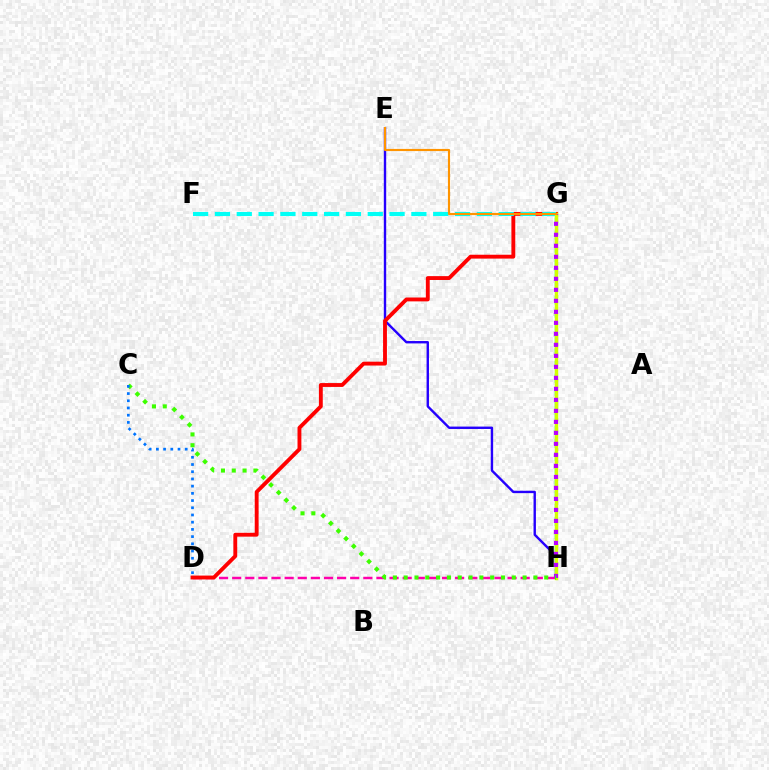{('G', 'H'): [{'color': '#00ff5c', 'line_style': 'dashed', 'thickness': 1.77}, {'color': '#d1ff00', 'line_style': 'solid', 'thickness': 2.48}, {'color': '#b900ff', 'line_style': 'dotted', 'thickness': 2.99}], ('D', 'H'): [{'color': '#ff00ac', 'line_style': 'dashed', 'thickness': 1.78}], ('E', 'H'): [{'color': '#2500ff', 'line_style': 'solid', 'thickness': 1.72}], ('D', 'G'): [{'color': '#ff0000', 'line_style': 'solid', 'thickness': 2.78}], ('F', 'G'): [{'color': '#00fff6', 'line_style': 'dashed', 'thickness': 2.97}], ('C', 'H'): [{'color': '#3dff00', 'line_style': 'dotted', 'thickness': 2.94}], ('C', 'D'): [{'color': '#0074ff', 'line_style': 'dotted', 'thickness': 1.96}], ('E', 'G'): [{'color': '#ff9400', 'line_style': 'solid', 'thickness': 1.55}]}